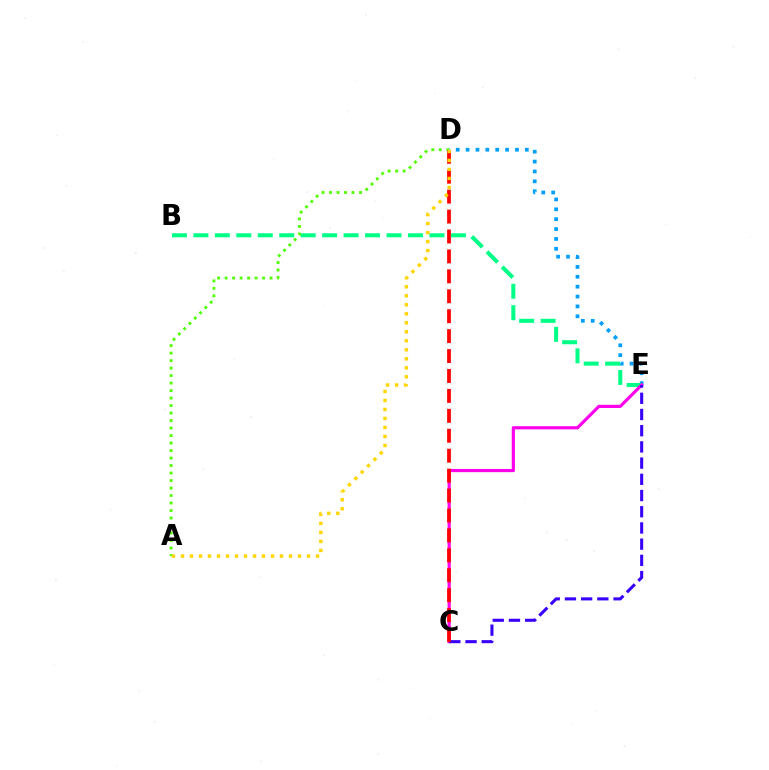{('D', 'E'): [{'color': '#009eff', 'line_style': 'dotted', 'thickness': 2.68}], ('B', 'E'): [{'color': '#00ff86', 'line_style': 'dashed', 'thickness': 2.92}], ('A', 'D'): [{'color': '#4fff00', 'line_style': 'dotted', 'thickness': 2.04}, {'color': '#ffd500', 'line_style': 'dotted', 'thickness': 2.45}], ('C', 'E'): [{'color': '#ff00ed', 'line_style': 'solid', 'thickness': 2.29}, {'color': '#3700ff', 'line_style': 'dashed', 'thickness': 2.2}], ('C', 'D'): [{'color': '#ff0000', 'line_style': 'dashed', 'thickness': 2.71}]}